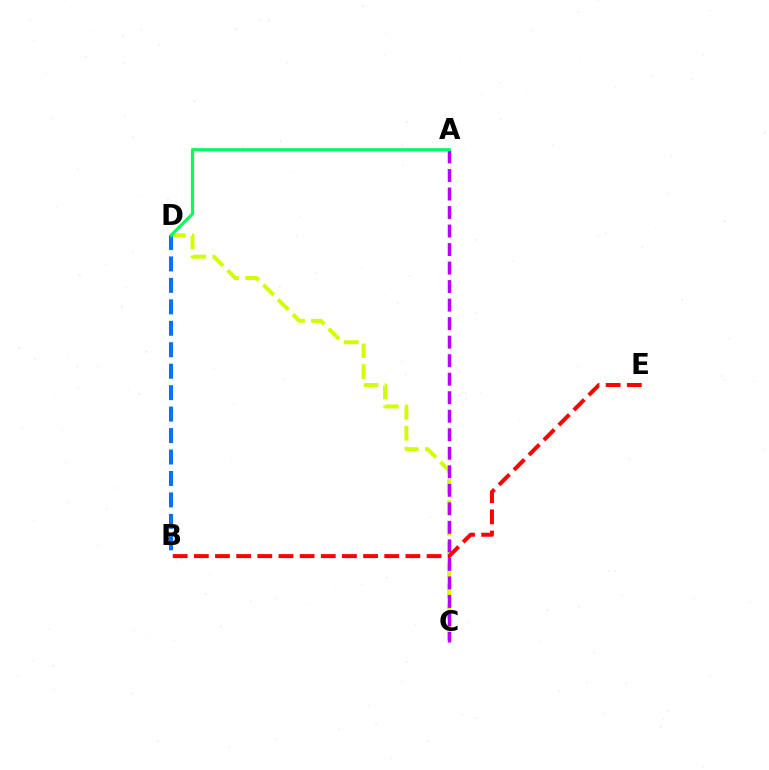{('C', 'D'): [{'color': '#d1ff00', 'line_style': 'dashed', 'thickness': 2.84}], ('A', 'C'): [{'color': '#b900ff', 'line_style': 'dashed', 'thickness': 2.52}], ('B', 'E'): [{'color': '#ff0000', 'line_style': 'dashed', 'thickness': 2.87}], ('B', 'D'): [{'color': '#0074ff', 'line_style': 'dashed', 'thickness': 2.91}], ('A', 'D'): [{'color': '#00ff5c', 'line_style': 'solid', 'thickness': 2.25}]}